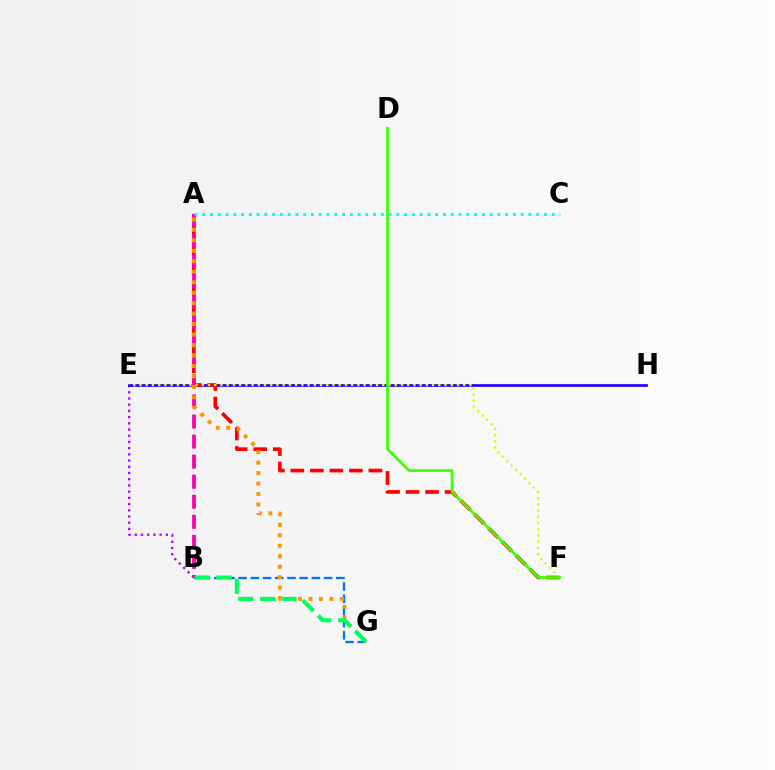{('B', 'G'): [{'color': '#0074ff', 'line_style': 'dashed', 'thickness': 1.66}, {'color': '#00ff5c', 'line_style': 'dashed', 'thickness': 2.95}], ('B', 'E'): [{'color': '#b900ff', 'line_style': 'dotted', 'thickness': 1.69}], ('E', 'H'): [{'color': '#2500ff', 'line_style': 'solid', 'thickness': 1.95}], ('A', 'F'): [{'color': '#ff0000', 'line_style': 'dashed', 'thickness': 2.65}], ('A', 'B'): [{'color': '#ff00ac', 'line_style': 'dashed', 'thickness': 2.72}], ('A', 'G'): [{'color': '#ff9400', 'line_style': 'dotted', 'thickness': 2.84}], ('A', 'C'): [{'color': '#00fff6', 'line_style': 'dotted', 'thickness': 2.11}], ('E', 'F'): [{'color': '#d1ff00', 'line_style': 'dotted', 'thickness': 1.69}], ('D', 'F'): [{'color': '#3dff00', 'line_style': 'solid', 'thickness': 1.95}]}